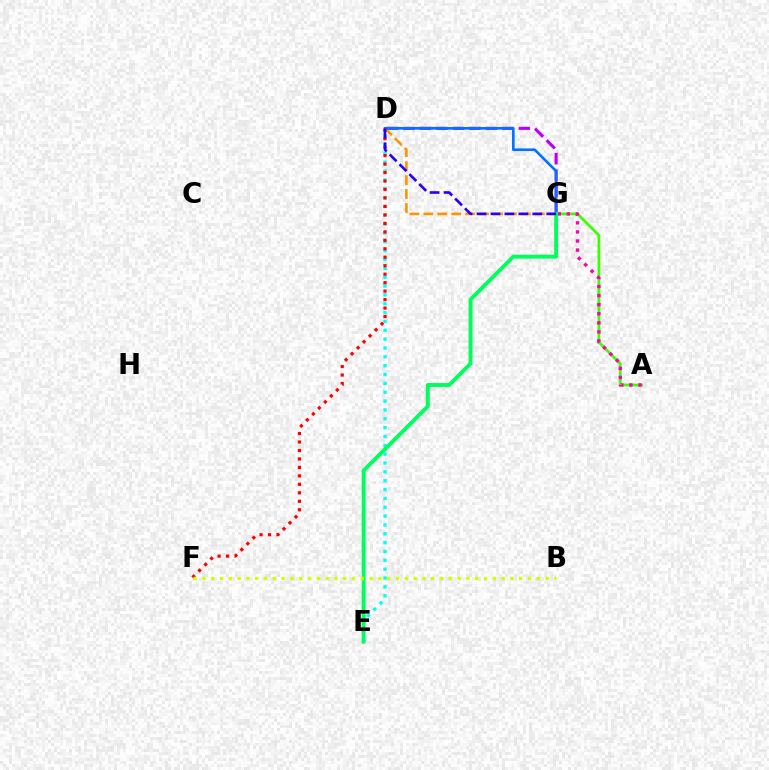{('A', 'G'): [{'color': '#3dff00', 'line_style': 'solid', 'thickness': 1.99}, {'color': '#ff00ac', 'line_style': 'dotted', 'thickness': 2.46}], ('D', 'G'): [{'color': '#b900ff', 'line_style': 'dashed', 'thickness': 2.24}, {'color': '#ff9400', 'line_style': 'dashed', 'thickness': 1.89}, {'color': '#0074ff', 'line_style': 'solid', 'thickness': 1.91}, {'color': '#2500ff', 'line_style': 'dashed', 'thickness': 1.89}], ('D', 'E'): [{'color': '#00fff6', 'line_style': 'dotted', 'thickness': 2.4}], ('D', 'F'): [{'color': '#ff0000', 'line_style': 'dotted', 'thickness': 2.3}], ('E', 'G'): [{'color': '#00ff5c', 'line_style': 'solid', 'thickness': 2.82}], ('B', 'F'): [{'color': '#d1ff00', 'line_style': 'dotted', 'thickness': 2.39}]}